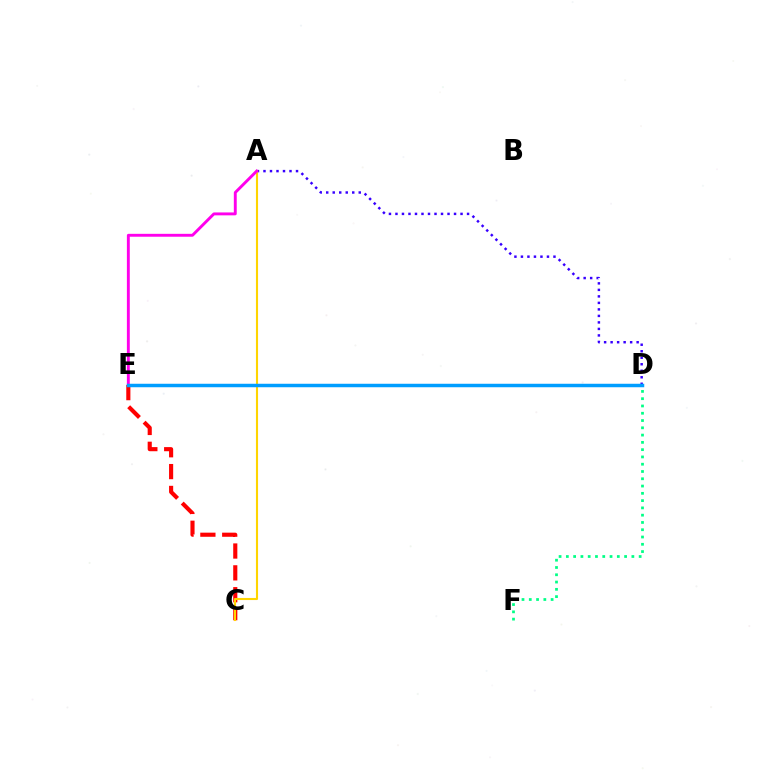{('C', 'E'): [{'color': '#ff0000', 'line_style': 'dashed', 'thickness': 2.97}], ('A', 'D'): [{'color': '#3700ff', 'line_style': 'dotted', 'thickness': 1.77}], ('D', 'F'): [{'color': '#00ff86', 'line_style': 'dotted', 'thickness': 1.98}], ('D', 'E'): [{'color': '#4fff00', 'line_style': 'solid', 'thickness': 1.89}, {'color': '#009eff', 'line_style': 'solid', 'thickness': 2.5}], ('A', 'C'): [{'color': '#ffd500', 'line_style': 'solid', 'thickness': 1.51}], ('A', 'E'): [{'color': '#ff00ed', 'line_style': 'solid', 'thickness': 2.09}]}